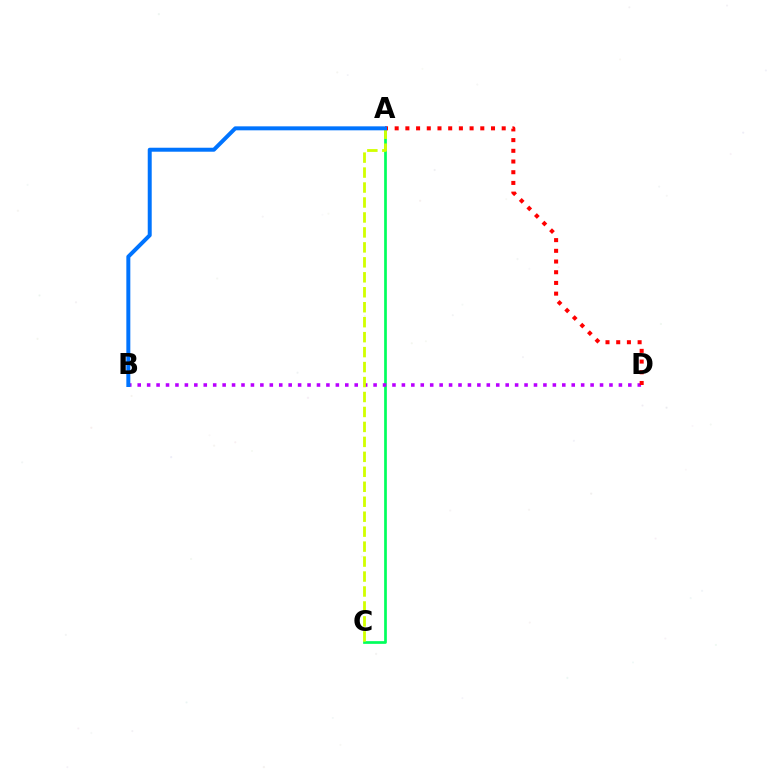{('A', 'C'): [{'color': '#00ff5c', 'line_style': 'solid', 'thickness': 1.95}, {'color': '#d1ff00', 'line_style': 'dashed', 'thickness': 2.03}], ('B', 'D'): [{'color': '#b900ff', 'line_style': 'dotted', 'thickness': 2.56}], ('A', 'D'): [{'color': '#ff0000', 'line_style': 'dotted', 'thickness': 2.91}], ('A', 'B'): [{'color': '#0074ff', 'line_style': 'solid', 'thickness': 2.86}]}